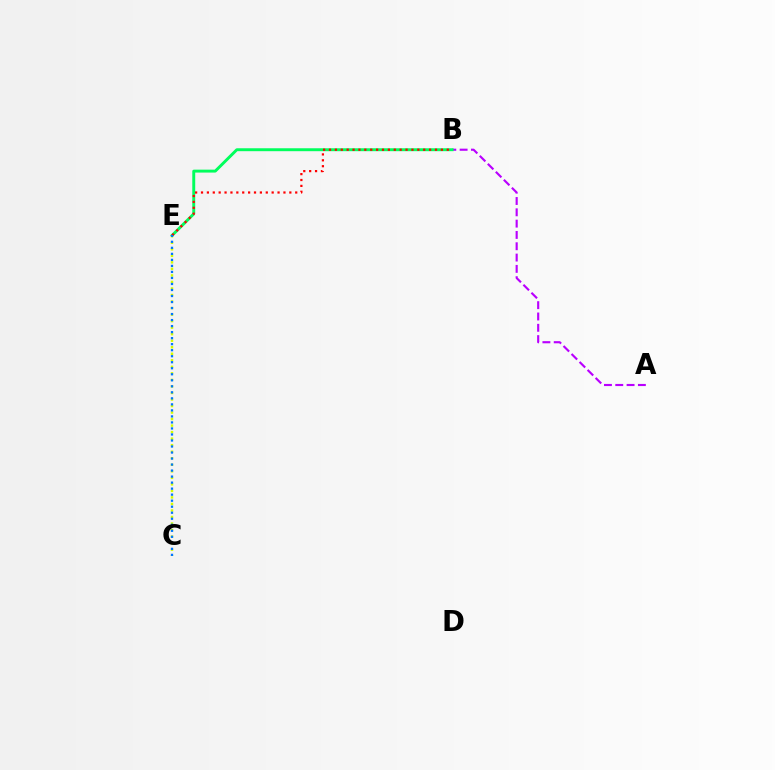{('C', 'E'): [{'color': '#d1ff00', 'line_style': 'dotted', 'thickness': 1.77}, {'color': '#0074ff', 'line_style': 'dotted', 'thickness': 1.64}], ('A', 'B'): [{'color': '#b900ff', 'line_style': 'dashed', 'thickness': 1.54}], ('B', 'E'): [{'color': '#00ff5c', 'line_style': 'solid', 'thickness': 2.11}, {'color': '#ff0000', 'line_style': 'dotted', 'thickness': 1.6}]}